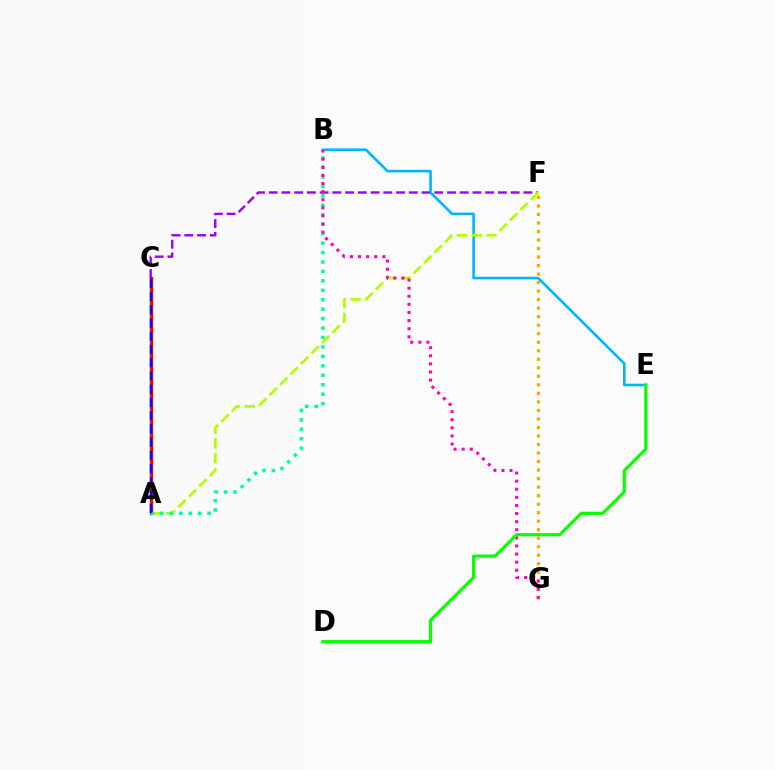{('C', 'F'): [{'color': '#9b00ff', 'line_style': 'dashed', 'thickness': 1.73}], ('B', 'E'): [{'color': '#00b5ff', 'line_style': 'solid', 'thickness': 1.88}], ('A', 'F'): [{'color': '#b3ff00', 'line_style': 'dashed', 'thickness': 2.01}], ('F', 'G'): [{'color': '#ffa500', 'line_style': 'dotted', 'thickness': 2.32}], ('A', 'C'): [{'color': '#ff0000', 'line_style': 'solid', 'thickness': 2.43}, {'color': '#0010ff', 'line_style': 'dashed', 'thickness': 1.8}], ('A', 'B'): [{'color': '#00ff9d', 'line_style': 'dotted', 'thickness': 2.57}], ('B', 'G'): [{'color': '#ff00bd', 'line_style': 'dotted', 'thickness': 2.2}], ('D', 'E'): [{'color': '#08ff00', 'line_style': 'solid', 'thickness': 2.29}]}